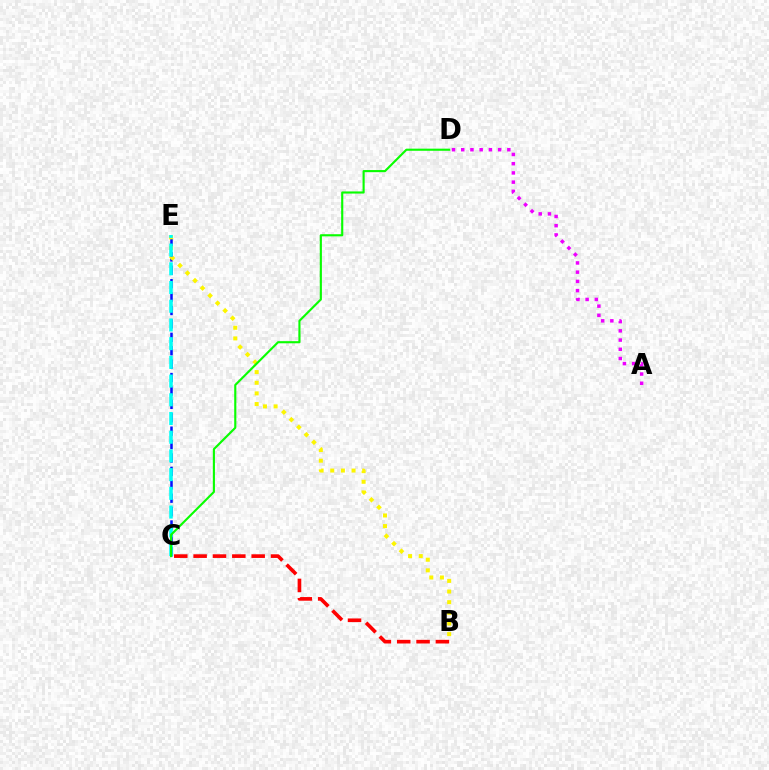{('C', 'E'): [{'color': '#0010ff', 'line_style': 'dashed', 'thickness': 1.82}, {'color': '#00fff6', 'line_style': 'dashed', 'thickness': 2.54}], ('B', 'E'): [{'color': '#fcf500', 'line_style': 'dotted', 'thickness': 2.89}], ('B', 'C'): [{'color': '#ff0000', 'line_style': 'dashed', 'thickness': 2.63}], ('A', 'D'): [{'color': '#ee00ff', 'line_style': 'dotted', 'thickness': 2.51}], ('C', 'D'): [{'color': '#08ff00', 'line_style': 'solid', 'thickness': 1.53}]}